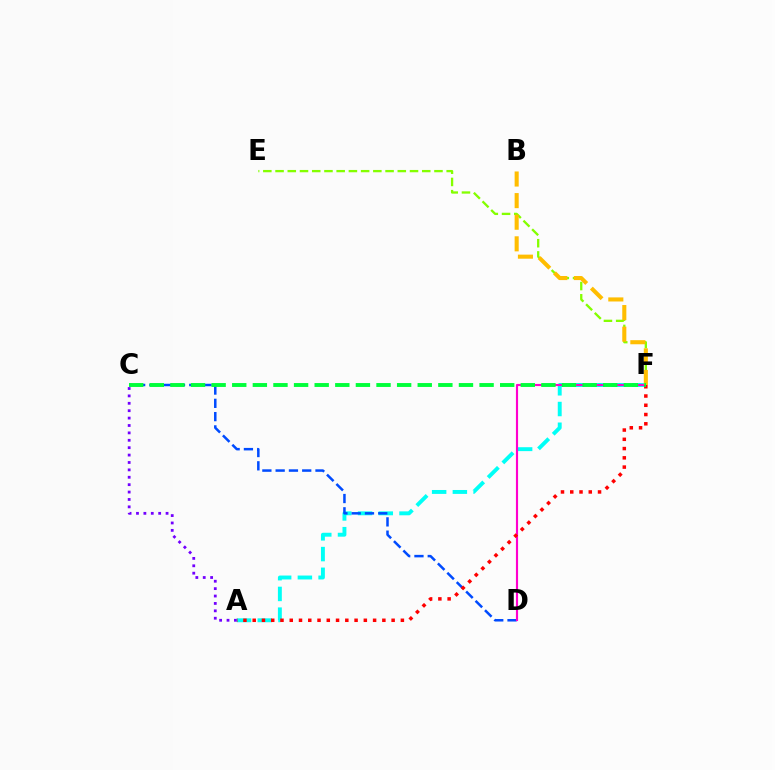{('E', 'F'): [{'color': '#84ff00', 'line_style': 'dashed', 'thickness': 1.66}], ('A', 'F'): [{'color': '#00fff6', 'line_style': 'dashed', 'thickness': 2.82}, {'color': '#ff0000', 'line_style': 'dotted', 'thickness': 2.52}], ('C', 'D'): [{'color': '#004bff', 'line_style': 'dashed', 'thickness': 1.8}], ('D', 'F'): [{'color': '#ff00cf', 'line_style': 'solid', 'thickness': 1.55}], ('B', 'F'): [{'color': '#ffbd00', 'line_style': 'dashed', 'thickness': 2.94}], ('A', 'C'): [{'color': '#7200ff', 'line_style': 'dotted', 'thickness': 2.01}], ('C', 'F'): [{'color': '#00ff39', 'line_style': 'dashed', 'thickness': 2.8}]}